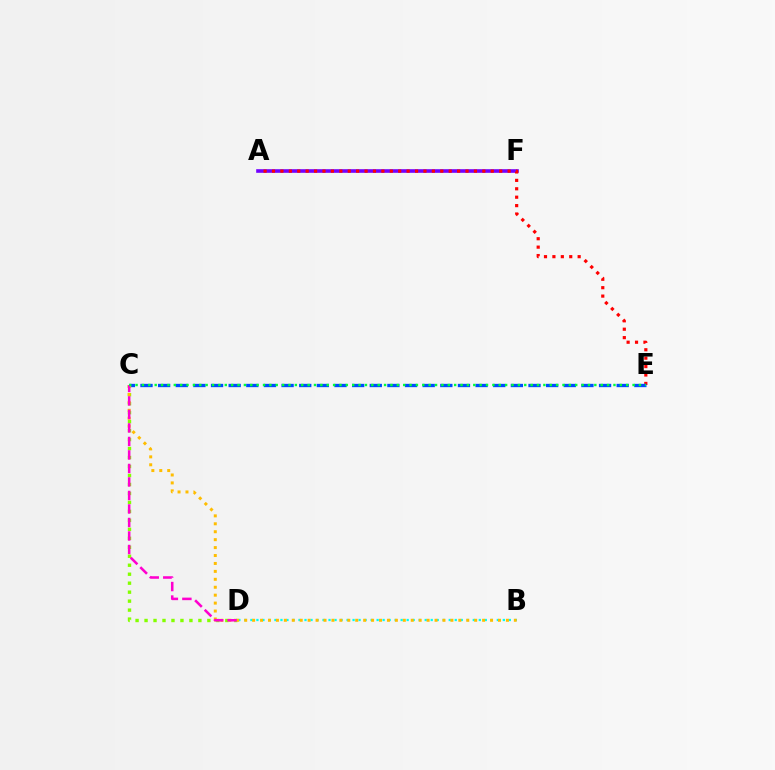{('B', 'D'): [{'color': '#00fff6', 'line_style': 'dotted', 'thickness': 1.63}], ('A', 'F'): [{'color': '#7200ff', 'line_style': 'solid', 'thickness': 2.6}], ('A', 'E'): [{'color': '#ff0000', 'line_style': 'dotted', 'thickness': 2.29}], ('C', 'E'): [{'color': '#004bff', 'line_style': 'dashed', 'thickness': 2.4}, {'color': '#00ff39', 'line_style': 'dotted', 'thickness': 1.73}], ('C', 'D'): [{'color': '#84ff00', 'line_style': 'dotted', 'thickness': 2.44}, {'color': '#ff00cf', 'line_style': 'dashed', 'thickness': 1.83}], ('B', 'C'): [{'color': '#ffbd00', 'line_style': 'dotted', 'thickness': 2.15}]}